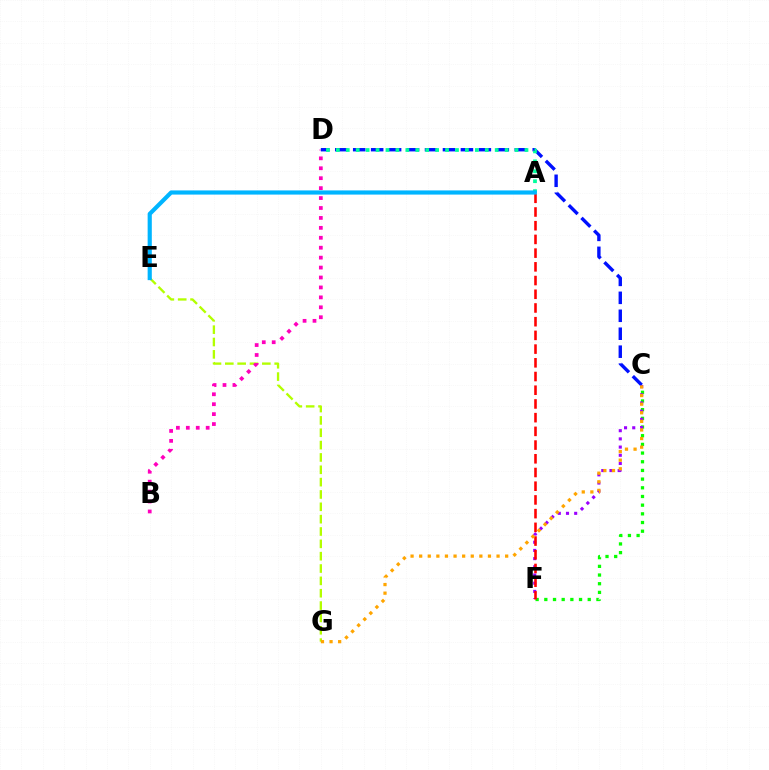{('C', 'F'): [{'color': '#08ff00', 'line_style': 'dotted', 'thickness': 2.36}, {'color': '#9b00ff', 'line_style': 'dotted', 'thickness': 2.23}], ('E', 'G'): [{'color': '#b3ff00', 'line_style': 'dashed', 'thickness': 1.68}], ('B', 'D'): [{'color': '#ff00bd', 'line_style': 'dotted', 'thickness': 2.7}], ('C', 'D'): [{'color': '#0010ff', 'line_style': 'dashed', 'thickness': 2.44}], ('A', 'F'): [{'color': '#ff0000', 'line_style': 'dashed', 'thickness': 1.86}], ('A', 'D'): [{'color': '#00ff9d', 'line_style': 'dotted', 'thickness': 2.7}], ('A', 'E'): [{'color': '#00b5ff', 'line_style': 'solid', 'thickness': 3.0}], ('C', 'G'): [{'color': '#ffa500', 'line_style': 'dotted', 'thickness': 2.34}]}